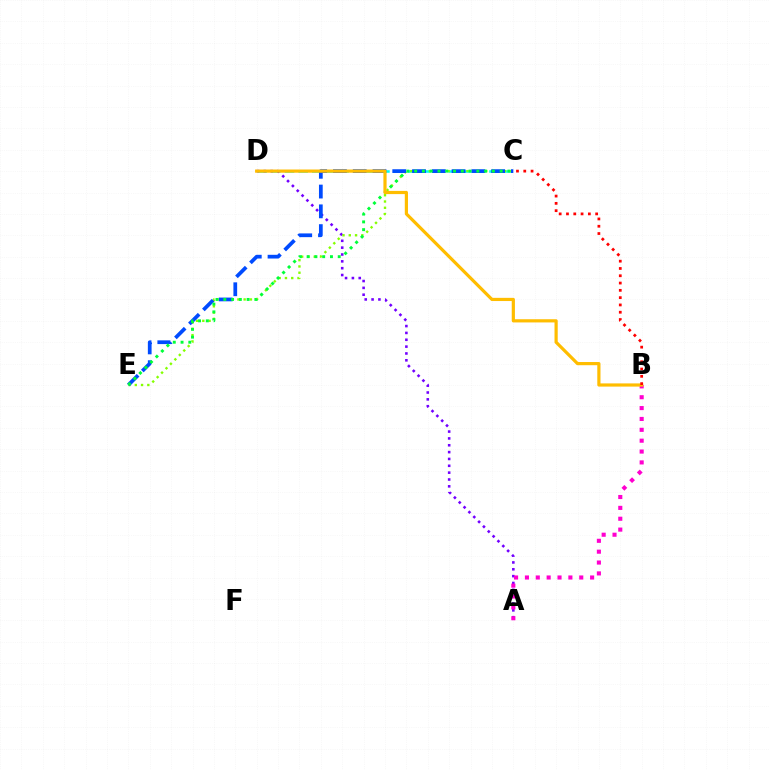{('C', 'D'): [{'color': '#00fff6', 'line_style': 'dashed', 'thickness': 1.85}], ('A', 'D'): [{'color': '#7200ff', 'line_style': 'dotted', 'thickness': 1.86}], ('C', 'E'): [{'color': '#84ff00', 'line_style': 'dotted', 'thickness': 1.7}, {'color': '#004bff', 'line_style': 'dashed', 'thickness': 2.69}, {'color': '#00ff39', 'line_style': 'dotted', 'thickness': 2.11}], ('A', 'B'): [{'color': '#ff00cf', 'line_style': 'dotted', 'thickness': 2.95}], ('B', 'D'): [{'color': '#ffbd00', 'line_style': 'solid', 'thickness': 2.3}], ('B', 'C'): [{'color': '#ff0000', 'line_style': 'dotted', 'thickness': 1.98}]}